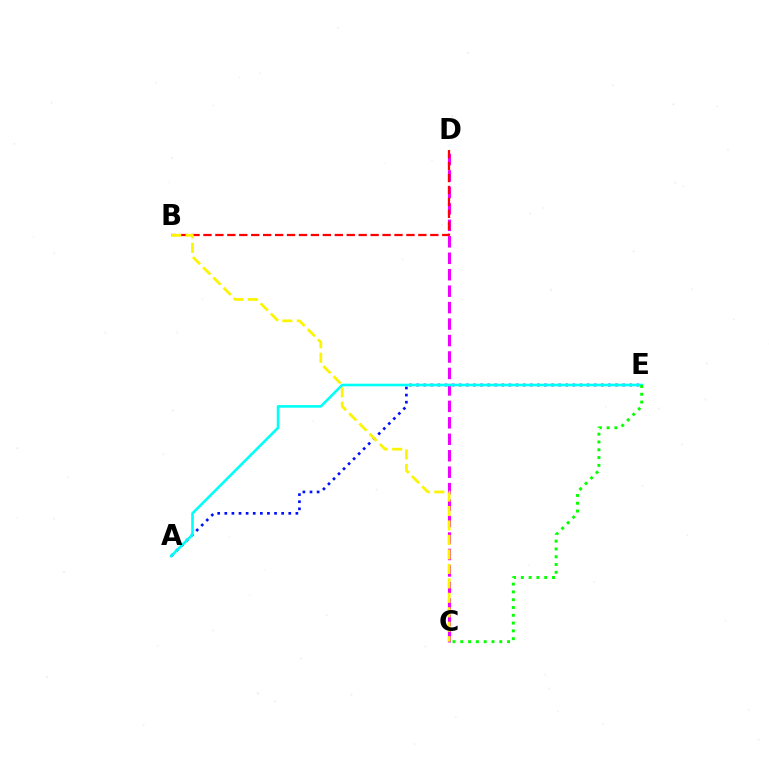{('C', 'D'): [{'color': '#ee00ff', 'line_style': 'dashed', 'thickness': 2.24}], ('A', 'E'): [{'color': '#0010ff', 'line_style': 'dotted', 'thickness': 1.93}, {'color': '#00fff6', 'line_style': 'solid', 'thickness': 1.88}], ('B', 'D'): [{'color': '#ff0000', 'line_style': 'dashed', 'thickness': 1.62}], ('C', 'E'): [{'color': '#08ff00', 'line_style': 'dotted', 'thickness': 2.12}], ('B', 'C'): [{'color': '#fcf500', 'line_style': 'dashed', 'thickness': 1.97}]}